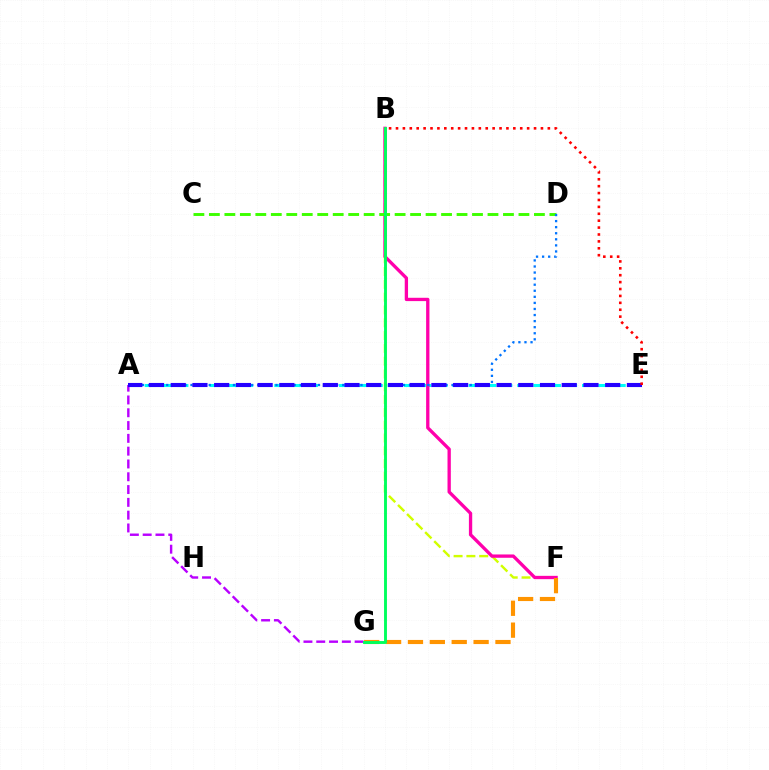{('B', 'F'): [{'color': '#d1ff00', 'line_style': 'dashed', 'thickness': 1.74}, {'color': '#ff00ac', 'line_style': 'solid', 'thickness': 2.39}], ('A', 'E'): [{'color': '#00fff6', 'line_style': 'dashed', 'thickness': 2.2}, {'color': '#2500ff', 'line_style': 'dashed', 'thickness': 2.95}], ('A', 'G'): [{'color': '#b900ff', 'line_style': 'dashed', 'thickness': 1.74}], ('C', 'D'): [{'color': '#3dff00', 'line_style': 'dashed', 'thickness': 2.1}], ('A', 'D'): [{'color': '#0074ff', 'line_style': 'dotted', 'thickness': 1.65}], ('B', 'E'): [{'color': '#ff0000', 'line_style': 'dotted', 'thickness': 1.88}], ('F', 'G'): [{'color': '#ff9400', 'line_style': 'dashed', 'thickness': 2.97}], ('B', 'G'): [{'color': '#00ff5c', 'line_style': 'solid', 'thickness': 2.09}]}